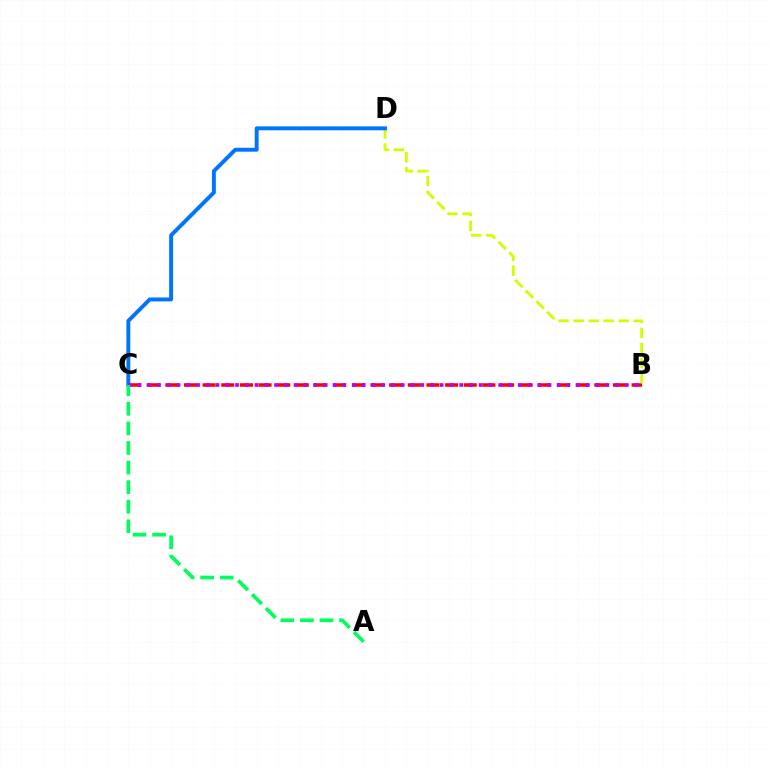{('B', 'C'): [{'color': '#ff0000', 'line_style': 'dashed', 'thickness': 2.53}, {'color': '#b900ff', 'line_style': 'dotted', 'thickness': 2.65}], ('B', 'D'): [{'color': '#d1ff00', 'line_style': 'dashed', 'thickness': 2.04}], ('C', 'D'): [{'color': '#0074ff', 'line_style': 'solid', 'thickness': 2.82}], ('A', 'C'): [{'color': '#00ff5c', 'line_style': 'dashed', 'thickness': 2.66}]}